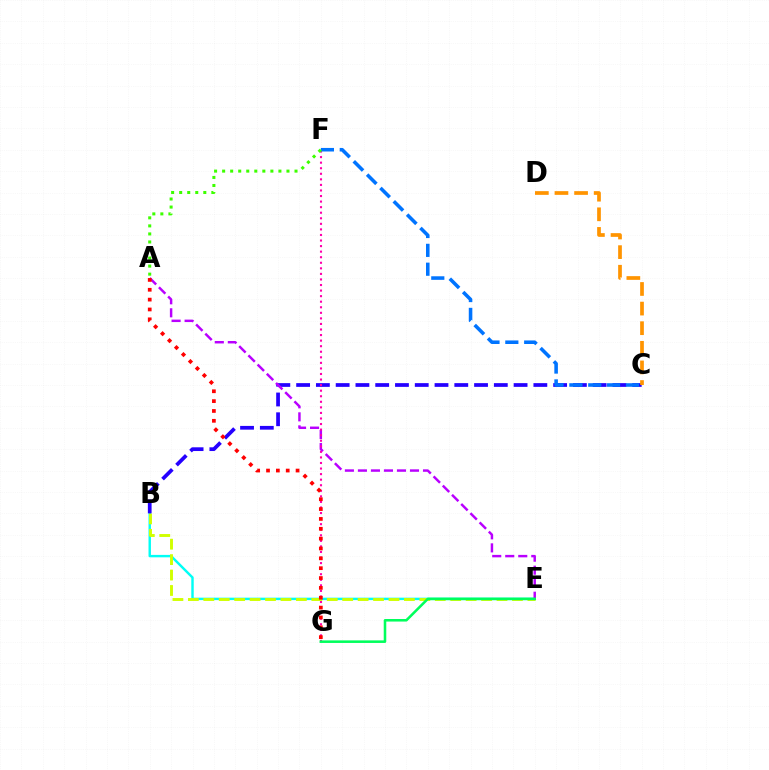{('B', 'E'): [{'color': '#00fff6', 'line_style': 'solid', 'thickness': 1.75}, {'color': '#d1ff00', 'line_style': 'dashed', 'thickness': 2.1}], ('B', 'C'): [{'color': '#2500ff', 'line_style': 'dashed', 'thickness': 2.69}], ('A', 'E'): [{'color': '#b900ff', 'line_style': 'dashed', 'thickness': 1.77}], ('C', 'D'): [{'color': '#ff9400', 'line_style': 'dashed', 'thickness': 2.66}], ('F', 'G'): [{'color': '#ff00ac', 'line_style': 'dotted', 'thickness': 1.51}], ('C', 'F'): [{'color': '#0074ff', 'line_style': 'dashed', 'thickness': 2.56}], ('E', 'G'): [{'color': '#00ff5c', 'line_style': 'solid', 'thickness': 1.84}], ('A', 'F'): [{'color': '#3dff00', 'line_style': 'dotted', 'thickness': 2.19}], ('A', 'G'): [{'color': '#ff0000', 'line_style': 'dotted', 'thickness': 2.68}]}